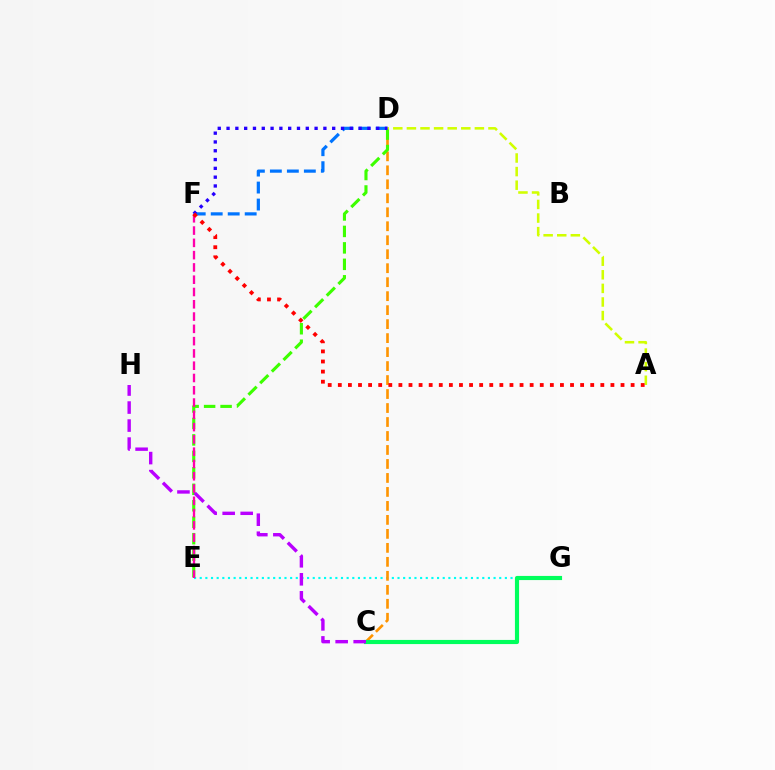{('E', 'G'): [{'color': '#00fff6', 'line_style': 'dotted', 'thickness': 1.54}], ('C', 'D'): [{'color': '#ff9400', 'line_style': 'dashed', 'thickness': 1.9}], ('C', 'G'): [{'color': '#00ff5c', 'line_style': 'solid', 'thickness': 2.98}], ('D', 'F'): [{'color': '#0074ff', 'line_style': 'dashed', 'thickness': 2.31}, {'color': '#2500ff', 'line_style': 'dotted', 'thickness': 2.39}], ('D', 'E'): [{'color': '#3dff00', 'line_style': 'dashed', 'thickness': 2.24}], ('C', 'H'): [{'color': '#b900ff', 'line_style': 'dashed', 'thickness': 2.45}], ('A', 'D'): [{'color': '#d1ff00', 'line_style': 'dashed', 'thickness': 1.85}], ('E', 'F'): [{'color': '#ff00ac', 'line_style': 'dashed', 'thickness': 1.67}], ('A', 'F'): [{'color': '#ff0000', 'line_style': 'dotted', 'thickness': 2.74}]}